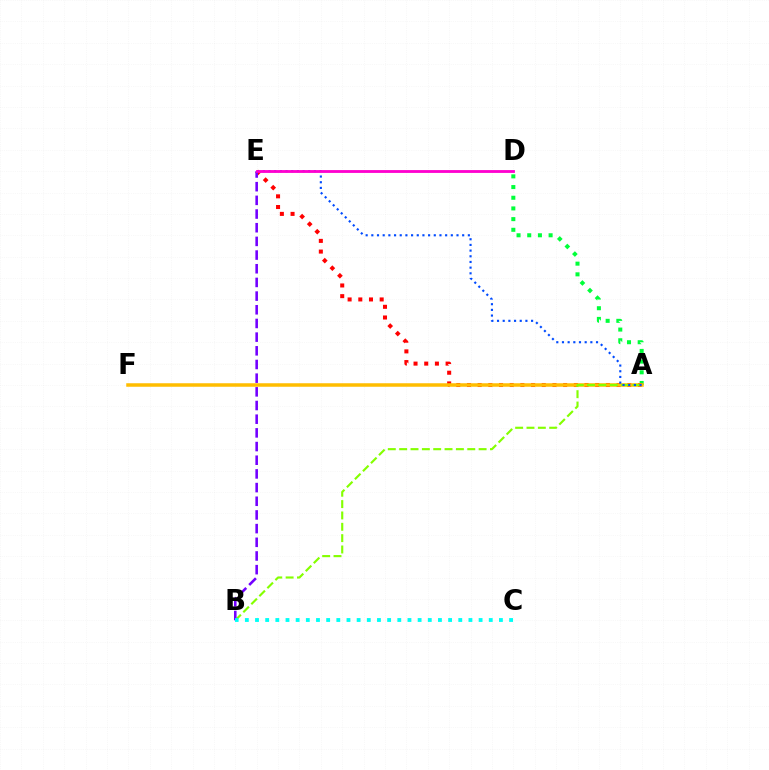{('A', 'D'): [{'color': '#00ff39', 'line_style': 'dotted', 'thickness': 2.9}], ('A', 'E'): [{'color': '#ff0000', 'line_style': 'dotted', 'thickness': 2.9}, {'color': '#004bff', 'line_style': 'dotted', 'thickness': 1.54}], ('A', 'F'): [{'color': '#ffbd00', 'line_style': 'solid', 'thickness': 2.52}], ('A', 'B'): [{'color': '#84ff00', 'line_style': 'dashed', 'thickness': 1.54}], ('B', 'E'): [{'color': '#7200ff', 'line_style': 'dashed', 'thickness': 1.86}], ('B', 'C'): [{'color': '#00fff6', 'line_style': 'dotted', 'thickness': 2.76}], ('D', 'E'): [{'color': '#ff00cf', 'line_style': 'solid', 'thickness': 2.04}]}